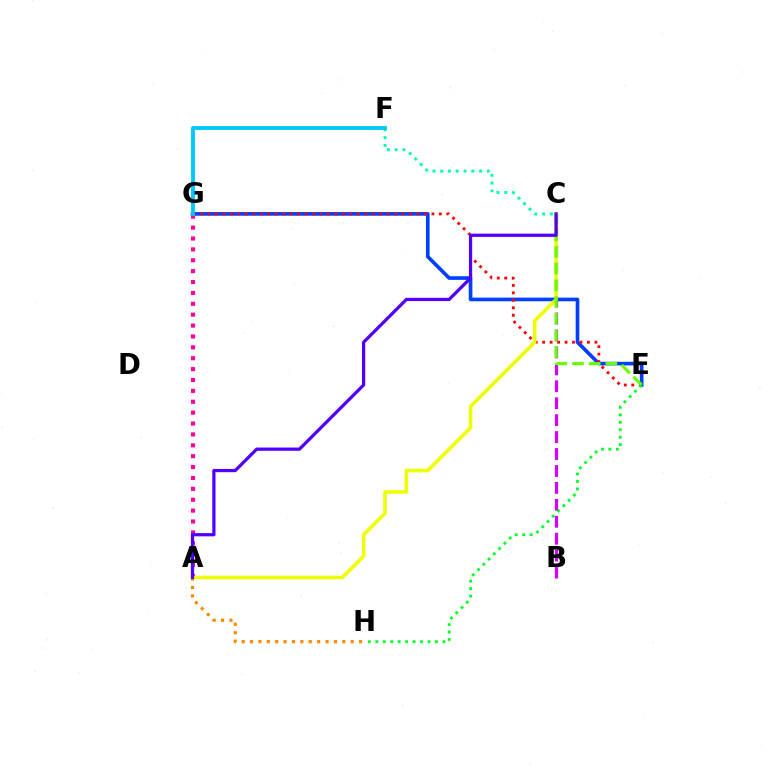{('E', 'G'): [{'color': '#003fff', 'line_style': 'solid', 'thickness': 2.63}, {'color': '#ff0000', 'line_style': 'dotted', 'thickness': 2.03}], ('A', 'G'): [{'color': '#ff00a0', 'line_style': 'dotted', 'thickness': 2.96}], ('A', 'H'): [{'color': '#ff8800', 'line_style': 'dotted', 'thickness': 2.28}], ('B', 'C'): [{'color': '#d600ff', 'line_style': 'dashed', 'thickness': 2.3}], ('A', 'C'): [{'color': '#eeff00', 'line_style': 'solid', 'thickness': 2.55}, {'color': '#4f00ff', 'line_style': 'solid', 'thickness': 2.33}], ('C', 'F'): [{'color': '#00ffaf', 'line_style': 'dotted', 'thickness': 2.11}], ('C', 'E'): [{'color': '#66ff00', 'line_style': 'dashed', 'thickness': 2.27}], ('F', 'G'): [{'color': '#00c7ff', 'line_style': 'solid', 'thickness': 2.78}], ('E', 'H'): [{'color': '#00ff27', 'line_style': 'dotted', 'thickness': 2.03}]}